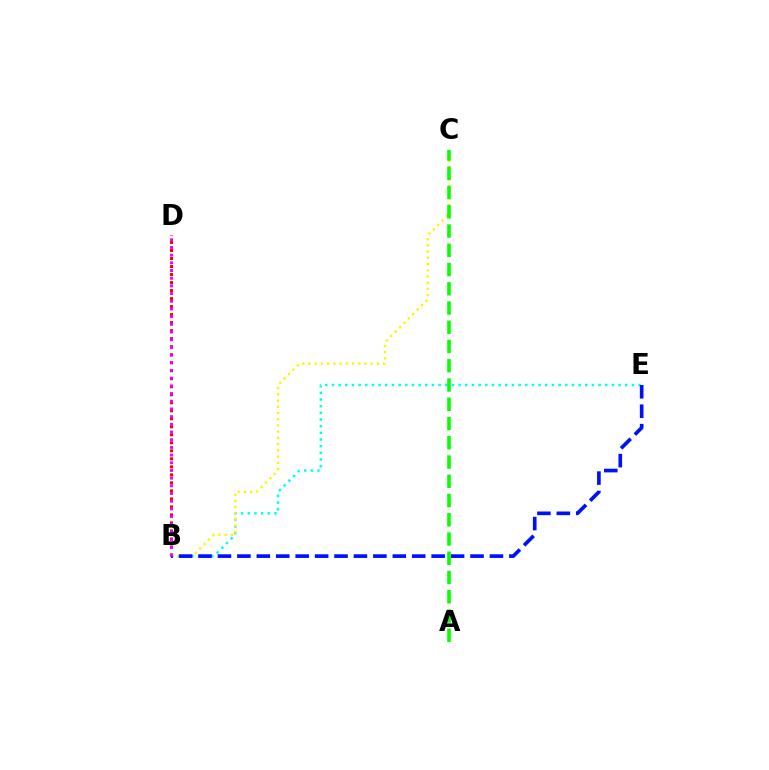{('B', 'E'): [{'color': '#00fff6', 'line_style': 'dotted', 'thickness': 1.81}, {'color': '#0010ff', 'line_style': 'dashed', 'thickness': 2.64}], ('B', 'C'): [{'color': '#fcf500', 'line_style': 'dotted', 'thickness': 1.69}], ('A', 'C'): [{'color': '#08ff00', 'line_style': 'dashed', 'thickness': 2.62}], ('B', 'D'): [{'color': '#ff0000', 'line_style': 'dotted', 'thickness': 2.18}, {'color': '#ee00ff', 'line_style': 'dotted', 'thickness': 2.09}]}